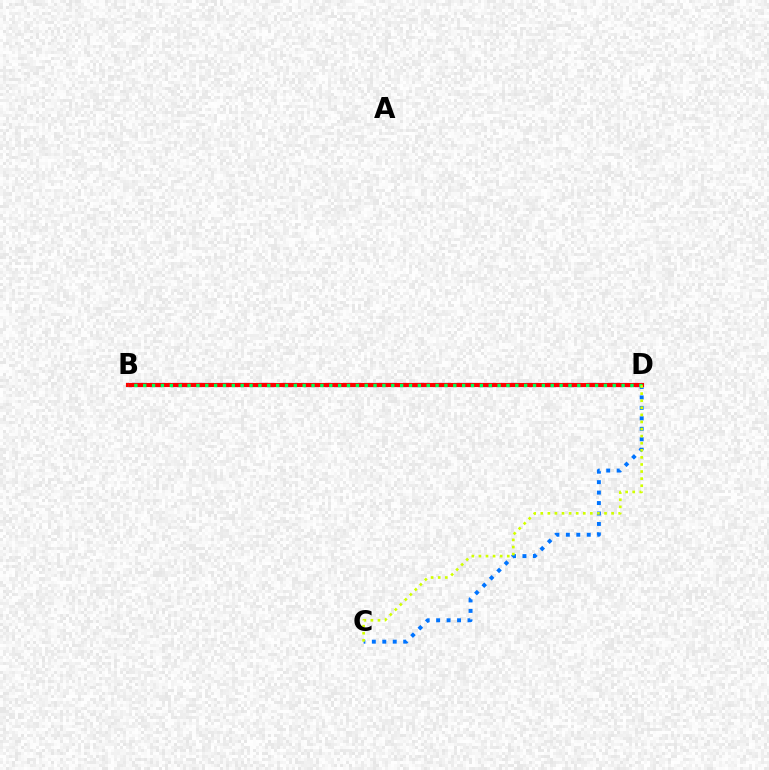{('B', 'D'): [{'color': '#b900ff', 'line_style': 'dashed', 'thickness': 2.98}, {'color': '#ff0000', 'line_style': 'solid', 'thickness': 2.96}, {'color': '#00ff5c', 'line_style': 'dotted', 'thickness': 2.41}], ('C', 'D'): [{'color': '#0074ff', 'line_style': 'dotted', 'thickness': 2.84}, {'color': '#d1ff00', 'line_style': 'dotted', 'thickness': 1.92}]}